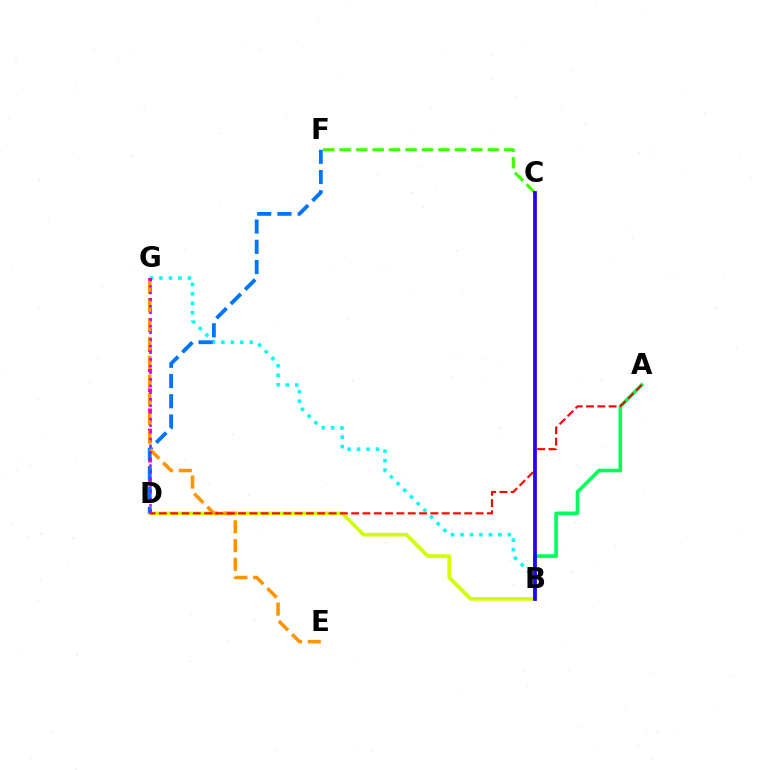{('B', 'G'): [{'color': '#00fff6', 'line_style': 'dotted', 'thickness': 2.57}], ('D', 'G'): [{'color': '#ff00ac', 'line_style': 'dotted', 'thickness': 2.73}, {'color': '#b900ff', 'line_style': 'dotted', 'thickness': 1.8}], ('A', 'B'): [{'color': '#00ff5c', 'line_style': 'solid', 'thickness': 2.61}], ('C', 'F'): [{'color': '#3dff00', 'line_style': 'dashed', 'thickness': 2.24}], ('B', 'D'): [{'color': '#d1ff00', 'line_style': 'solid', 'thickness': 2.62}], ('D', 'F'): [{'color': '#0074ff', 'line_style': 'dashed', 'thickness': 2.75}], ('E', 'G'): [{'color': '#ff9400', 'line_style': 'dashed', 'thickness': 2.55}], ('A', 'D'): [{'color': '#ff0000', 'line_style': 'dashed', 'thickness': 1.54}], ('B', 'C'): [{'color': '#2500ff', 'line_style': 'solid', 'thickness': 2.69}]}